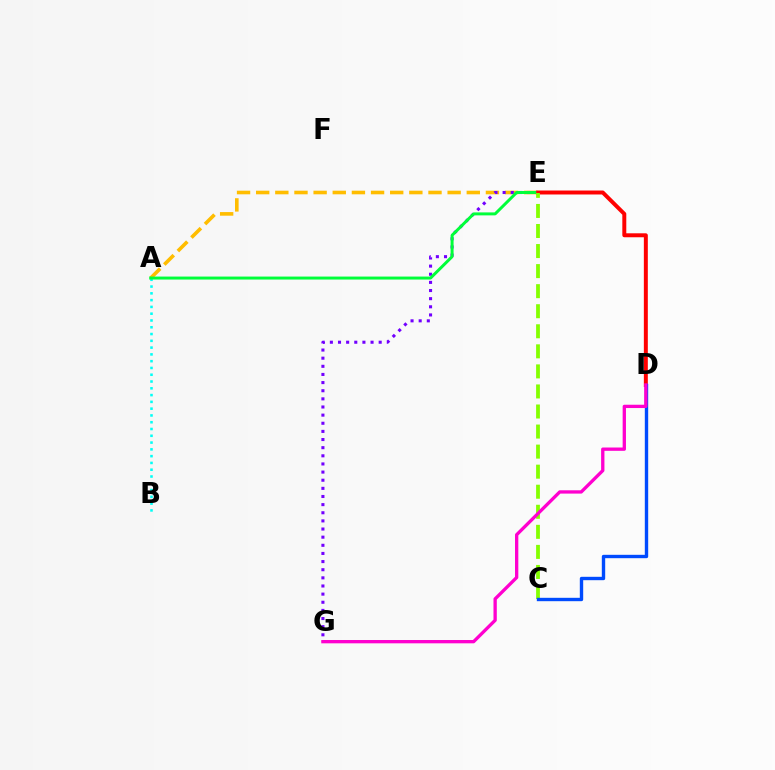{('A', 'E'): [{'color': '#ffbd00', 'line_style': 'dashed', 'thickness': 2.6}, {'color': '#00ff39', 'line_style': 'solid', 'thickness': 2.14}], ('A', 'B'): [{'color': '#00fff6', 'line_style': 'dotted', 'thickness': 1.84}], ('E', 'G'): [{'color': '#7200ff', 'line_style': 'dotted', 'thickness': 2.21}], ('D', 'E'): [{'color': '#ff0000', 'line_style': 'solid', 'thickness': 2.85}], ('C', 'E'): [{'color': '#84ff00', 'line_style': 'dashed', 'thickness': 2.72}], ('C', 'D'): [{'color': '#004bff', 'line_style': 'solid', 'thickness': 2.43}], ('D', 'G'): [{'color': '#ff00cf', 'line_style': 'solid', 'thickness': 2.38}]}